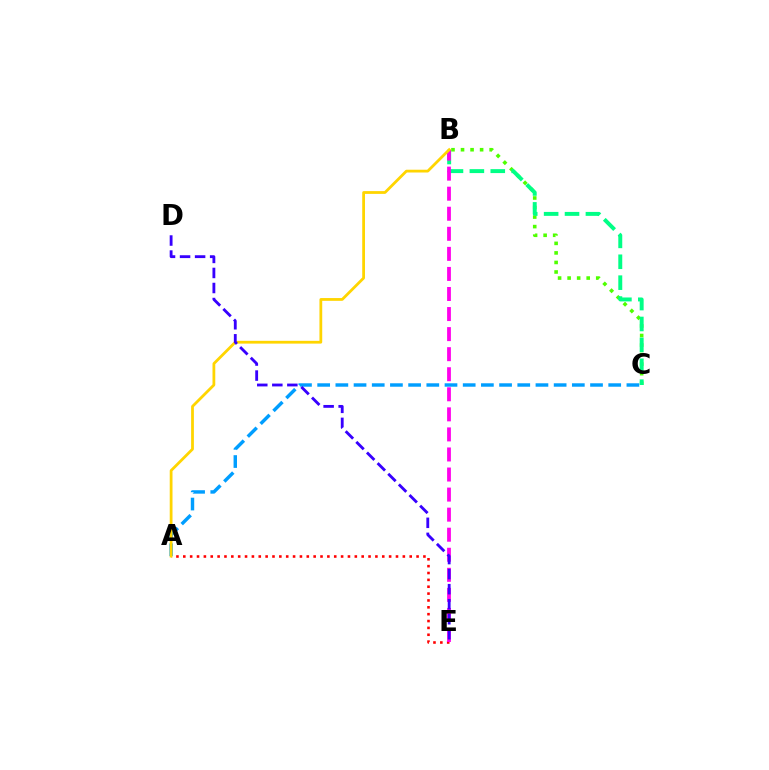{('A', 'E'): [{'color': '#ff0000', 'line_style': 'dotted', 'thickness': 1.86}], ('B', 'C'): [{'color': '#4fff00', 'line_style': 'dotted', 'thickness': 2.59}, {'color': '#00ff86', 'line_style': 'dashed', 'thickness': 2.84}], ('B', 'E'): [{'color': '#ff00ed', 'line_style': 'dashed', 'thickness': 2.73}], ('A', 'C'): [{'color': '#009eff', 'line_style': 'dashed', 'thickness': 2.47}], ('A', 'B'): [{'color': '#ffd500', 'line_style': 'solid', 'thickness': 2.0}], ('D', 'E'): [{'color': '#3700ff', 'line_style': 'dashed', 'thickness': 2.04}]}